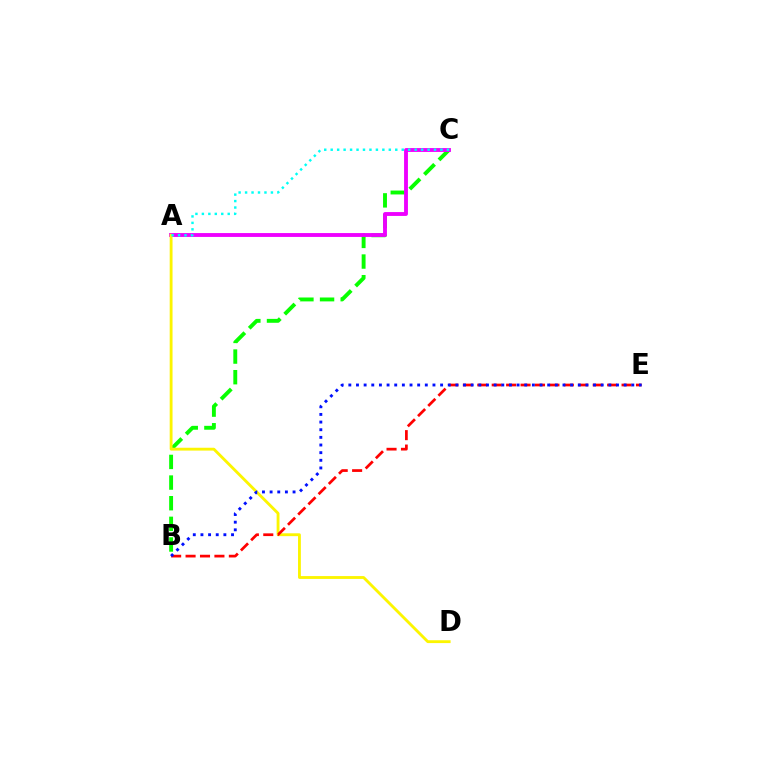{('B', 'C'): [{'color': '#08ff00', 'line_style': 'dashed', 'thickness': 2.8}], ('A', 'C'): [{'color': '#ee00ff', 'line_style': 'solid', 'thickness': 2.78}, {'color': '#00fff6', 'line_style': 'dotted', 'thickness': 1.75}], ('A', 'D'): [{'color': '#fcf500', 'line_style': 'solid', 'thickness': 2.05}], ('B', 'E'): [{'color': '#ff0000', 'line_style': 'dashed', 'thickness': 1.96}, {'color': '#0010ff', 'line_style': 'dotted', 'thickness': 2.08}]}